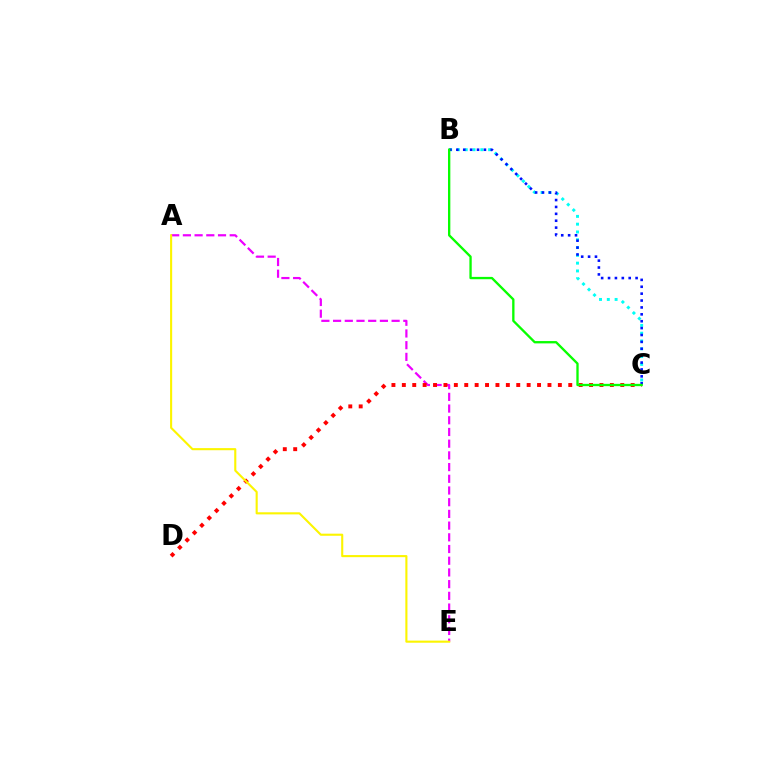{('A', 'E'): [{'color': '#ee00ff', 'line_style': 'dashed', 'thickness': 1.59}, {'color': '#fcf500', 'line_style': 'solid', 'thickness': 1.52}], ('C', 'D'): [{'color': '#ff0000', 'line_style': 'dotted', 'thickness': 2.83}], ('B', 'C'): [{'color': '#00fff6', 'line_style': 'dotted', 'thickness': 2.12}, {'color': '#0010ff', 'line_style': 'dotted', 'thickness': 1.87}, {'color': '#08ff00', 'line_style': 'solid', 'thickness': 1.68}]}